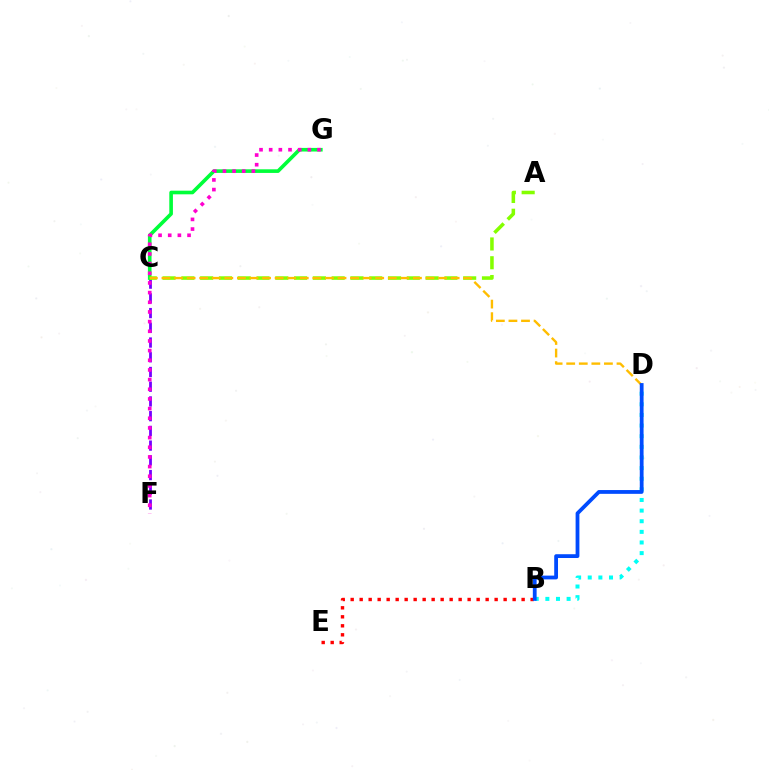{('C', 'F'): [{'color': '#7200ff', 'line_style': 'dashed', 'thickness': 2.0}], ('C', 'G'): [{'color': '#00ff39', 'line_style': 'solid', 'thickness': 2.61}], ('B', 'E'): [{'color': '#ff0000', 'line_style': 'dotted', 'thickness': 2.44}], ('A', 'C'): [{'color': '#84ff00', 'line_style': 'dashed', 'thickness': 2.55}], ('F', 'G'): [{'color': '#ff00cf', 'line_style': 'dotted', 'thickness': 2.63}], ('B', 'D'): [{'color': '#00fff6', 'line_style': 'dotted', 'thickness': 2.89}, {'color': '#004bff', 'line_style': 'solid', 'thickness': 2.73}], ('C', 'D'): [{'color': '#ffbd00', 'line_style': 'dashed', 'thickness': 1.71}]}